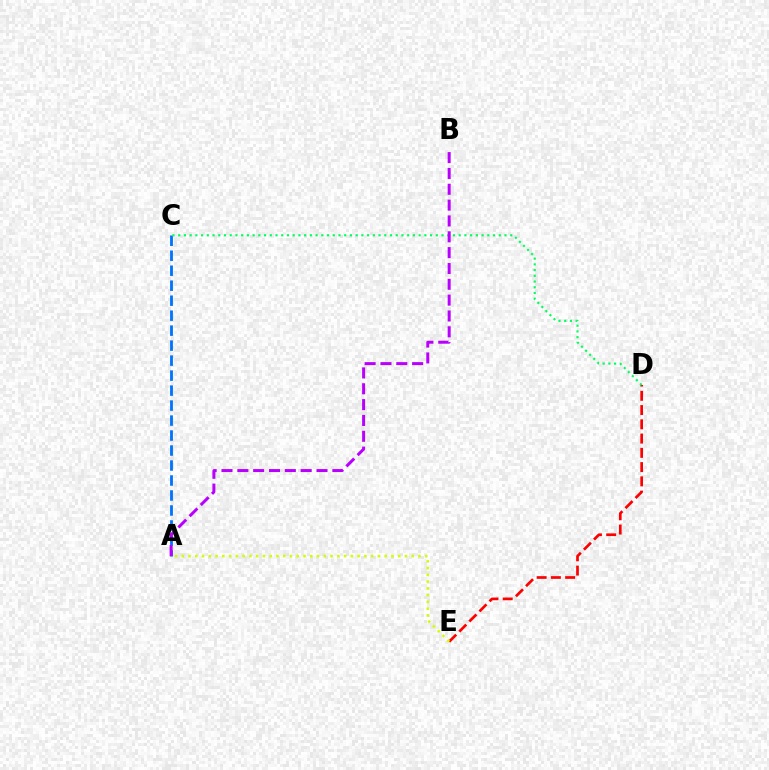{('A', 'C'): [{'color': '#0074ff', 'line_style': 'dashed', 'thickness': 2.04}], ('D', 'E'): [{'color': '#ff0000', 'line_style': 'dashed', 'thickness': 1.94}], ('A', 'E'): [{'color': '#d1ff00', 'line_style': 'dotted', 'thickness': 1.84}], ('C', 'D'): [{'color': '#00ff5c', 'line_style': 'dotted', 'thickness': 1.56}], ('A', 'B'): [{'color': '#b900ff', 'line_style': 'dashed', 'thickness': 2.15}]}